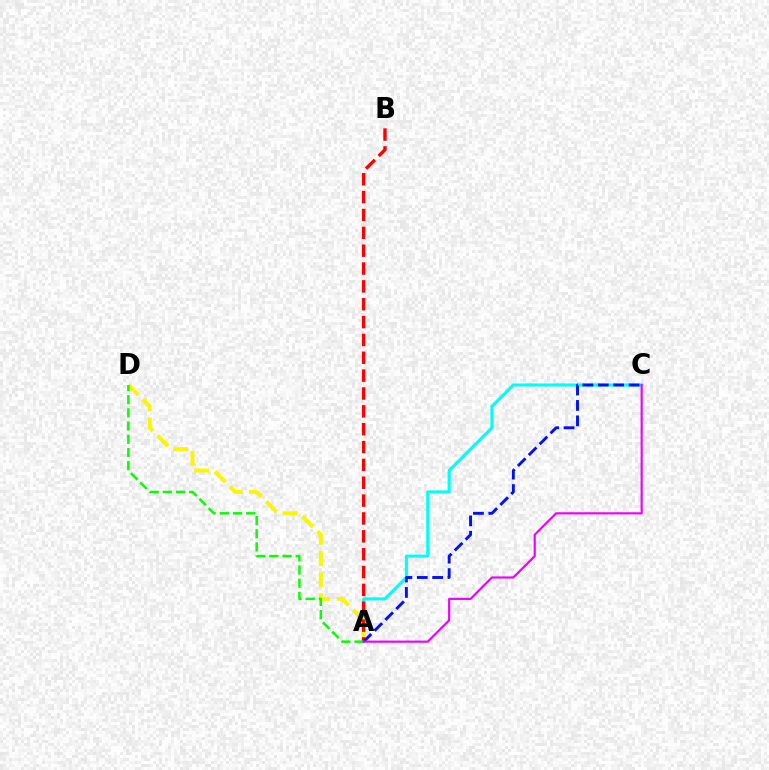{('A', 'C'): [{'color': '#00fff6', 'line_style': 'solid', 'thickness': 2.21}, {'color': '#0010ff', 'line_style': 'dashed', 'thickness': 2.09}, {'color': '#ee00ff', 'line_style': 'solid', 'thickness': 1.56}], ('A', 'D'): [{'color': '#fcf500', 'line_style': 'dashed', 'thickness': 2.88}, {'color': '#08ff00', 'line_style': 'dashed', 'thickness': 1.79}], ('A', 'B'): [{'color': '#ff0000', 'line_style': 'dashed', 'thickness': 2.43}]}